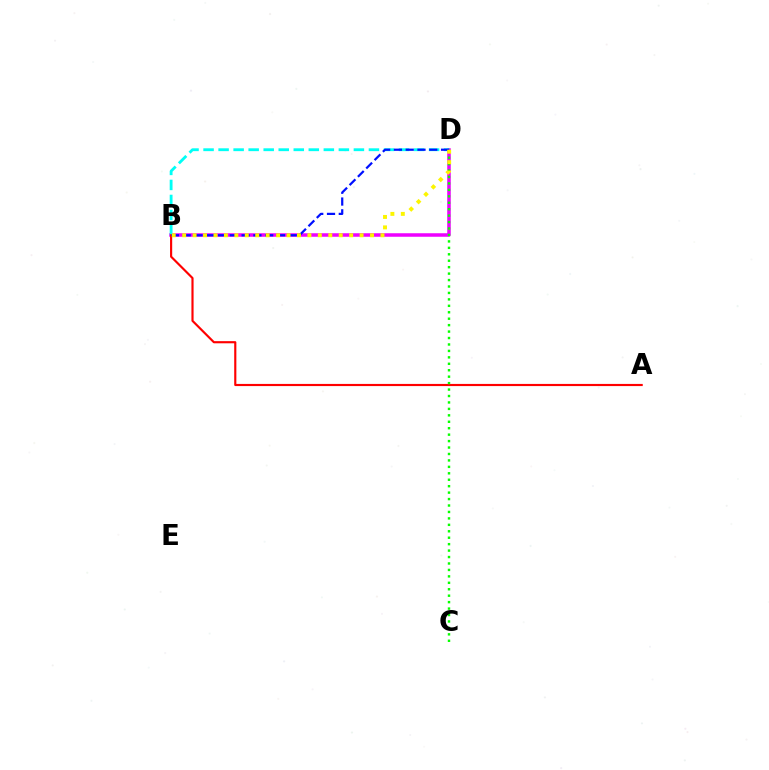{('B', 'D'): [{'color': '#ee00ff', 'line_style': 'solid', 'thickness': 2.53}, {'color': '#00fff6', 'line_style': 'dashed', 'thickness': 2.04}, {'color': '#0010ff', 'line_style': 'dashed', 'thickness': 1.6}, {'color': '#fcf500', 'line_style': 'dotted', 'thickness': 2.84}], ('A', 'B'): [{'color': '#ff0000', 'line_style': 'solid', 'thickness': 1.55}], ('C', 'D'): [{'color': '#08ff00', 'line_style': 'dotted', 'thickness': 1.75}]}